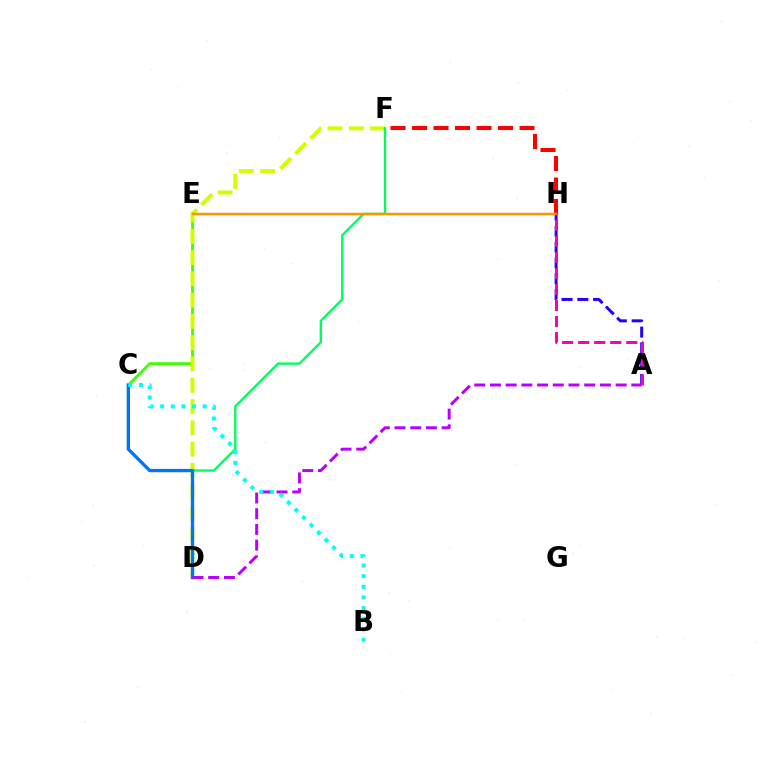{('C', 'E'): [{'color': '#3dff00', 'line_style': 'solid', 'thickness': 1.99}], ('D', 'F'): [{'color': '#d1ff00', 'line_style': 'dashed', 'thickness': 2.89}, {'color': '#00ff5c', 'line_style': 'solid', 'thickness': 1.71}], ('F', 'H'): [{'color': '#ff0000', 'line_style': 'dashed', 'thickness': 2.92}], ('C', 'D'): [{'color': '#0074ff', 'line_style': 'solid', 'thickness': 2.39}], ('A', 'H'): [{'color': '#2500ff', 'line_style': 'dashed', 'thickness': 2.15}, {'color': '#ff00ac', 'line_style': 'dashed', 'thickness': 2.18}], ('A', 'D'): [{'color': '#b900ff', 'line_style': 'dashed', 'thickness': 2.13}], ('E', 'H'): [{'color': '#ff9400', 'line_style': 'solid', 'thickness': 1.8}], ('B', 'C'): [{'color': '#00fff6', 'line_style': 'dotted', 'thickness': 2.89}]}